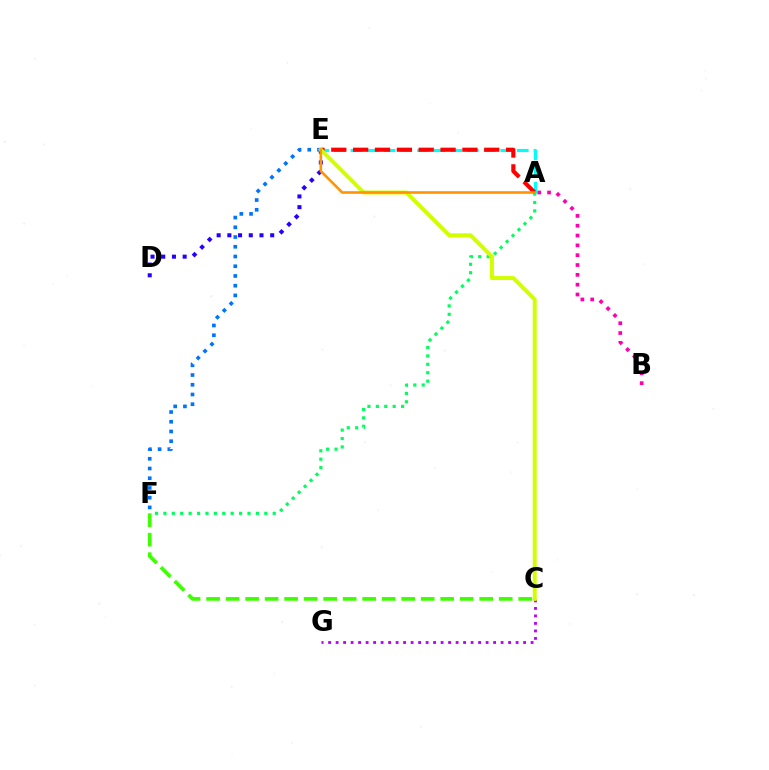{('A', 'E'): [{'color': '#00fff6', 'line_style': 'dashed', 'thickness': 2.26}, {'color': '#ff0000', 'line_style': 'dashed', 'thickness': 2.97}, {'color': '#ff9400', 'line_style': 'solid', 'thickness': 1.87}], ('A', 'F'): [{'color': '#00ff5c', 'line_style': 'dotted', 'thickness': 2.28}], ('C', 'G'): [{'color': '#b900ff', 'line_style': 'dotted', 'thickness': 2.04}], ('D', 'E'): [{'color': '#2500ff', 'line_style': 'dotted', 'thickness': 2.91}], ('E', 'F'): [{'color': '#0074ff', 'line_style': 'dotted', 'thickness': 2.64}], ('C', 'E'): [{'color': '#d1ff00', 'line_style': 'solid', 'thickness': 2.85}], ('C', 'F'): [{'color': '#3dff00', 'line_style': 'dashed', 'thickness': 2.65}], ('A', 'B'): [{'color': '#ff00ac', 'line_style': 'dotted', 'thickness': 2.67}]}